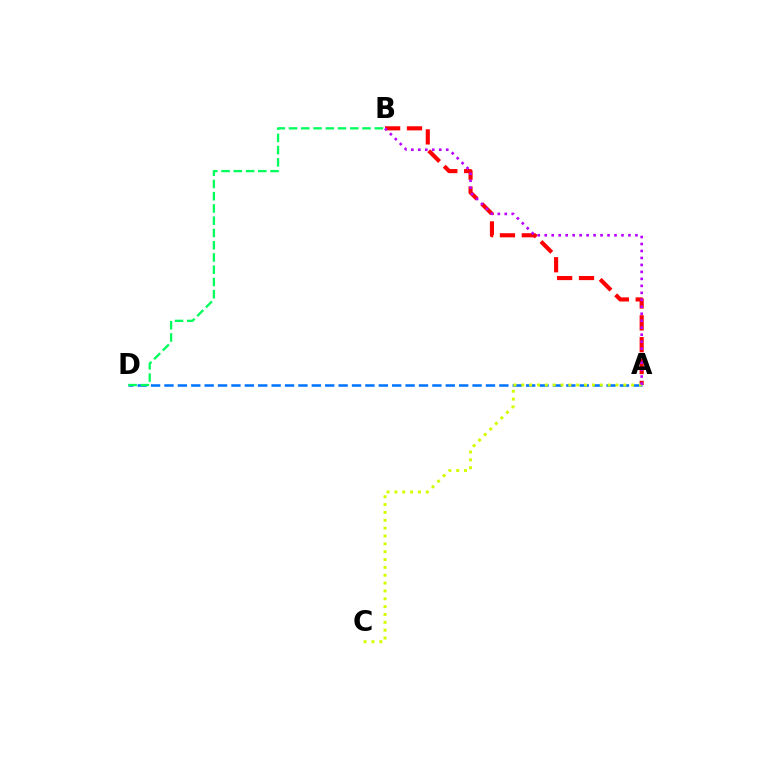{('A', 'B'): [{'color': '#ff0000', 'line_style': 'dashed', 'thickness': 2.97}, {'color': '#b900ff', 'line_style': 'dotted', 'thickness': 1.9}], ('A', 'D'): [{'color': '#0074ff', 'line_style': 'dashed', 'thickness': 1.82}], ('B', 'D'): [{'color': '#00ff5c', 'line_style': 'dashed', 'thickness': 1.66}], ('A', 'C'): [{'color': '#d1ff00', 'line_style': 'dotted', 'thickness': 2.13}]}